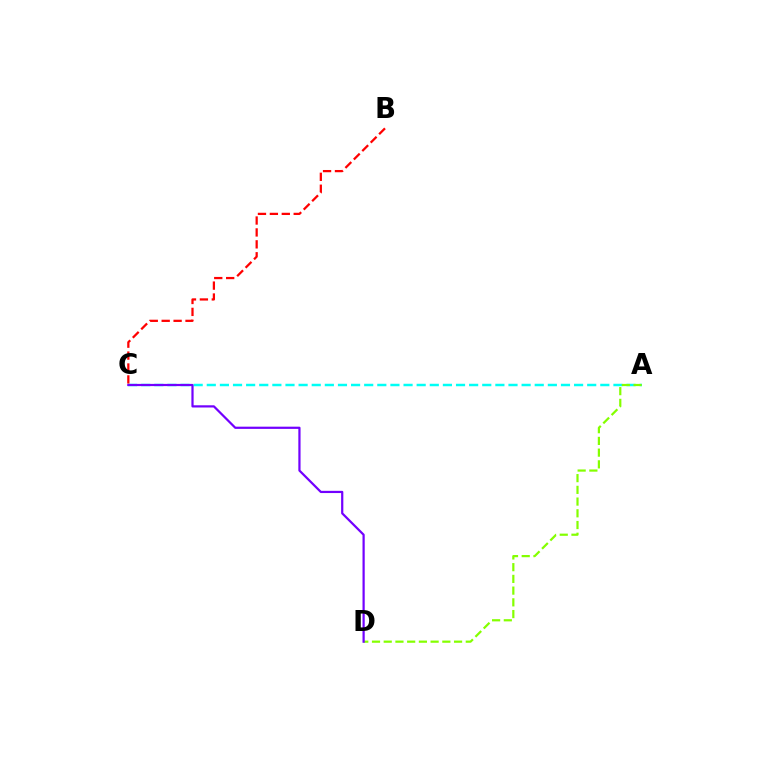{('A', 'C'): [{'color': '#00fff6', 'line_style': 'dashed', 'thickness': 1.78}], ('A', 'D'): [{'color': '#84ff00', 'line_style': 'dashed', 'thickness': 1.59}], ('B', 'C'): [{'color': '#ff0000', 'line_style': 'dashed', 'thickness': 1.62}], ('C', 'D'): [{'color': '#7200ff', 'line_style': 'solid', 'thickness': 1.59}]}